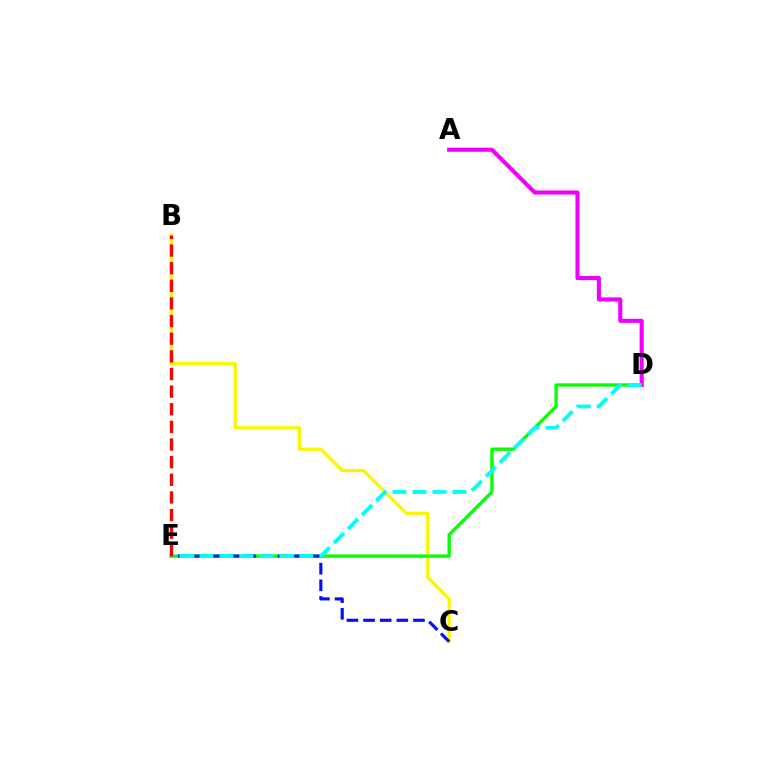{('B', 'C'): [{'color': '#fcf500', 'line_style': 'solid', 'thickness': 2.37}], ('D', 'E'): [{'color': '#08ff00', 'line_style': 'solid', 'thickness': 2.42}, {'color': '#00fff6', 'line_style': 'dashed', 'thickness': 2.71}], ('A', 'D'): [{'color': '#ee00ff', 'line_style': 'solid', 'thickness': 2.94}], ('C', 'E'): [{'color': '#0010ff', 'line_style': 'dashed', 'thickness': 2.26}], ('B', 'E'): [{'color': '#ff0000', 'line_style': 'dashed', 'thickness': 2.4}]}